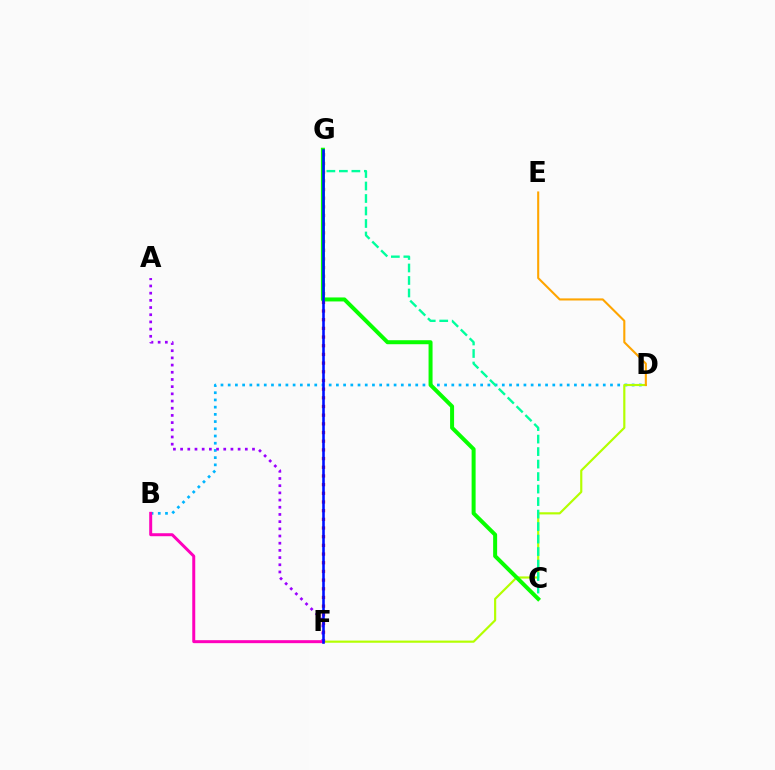{('B', 'D'): [{'color': '#00b5ff', 'line_style': 'dotted', 'thickness': 1.96}], ('D', 'F'): [{'color': '#b3ff00', 'line_style': 'solid', 'thickness': 1.56}], ('F', 'G'): [{'color': '#ff0000', 'line_style': 'dotted', 'thickness': 2.36}, {'color': '#0010ff', 'line_style': 'solid', 'thickness': 1.87}], ('A', 'F'): [{'color': '#9b00ff', 'line_style': 'dotted', 'thickness': 1.95}], ('C', 'G'): [{'color': '#00ff9d', 'line_style': 'dashed', 'thickness': 1.7}, {'color': '#08ff00', 'line_style': 'solid', 'thickness': 2.88}], ('B', 'F'): [{'color': '#ff00bd', 'line_style': 'solid', 'thickness': 2.15}], ('D', 'E'): [{'color': '#ffa500', 'line_style': 'solid', 'thickness': 1.51}]}